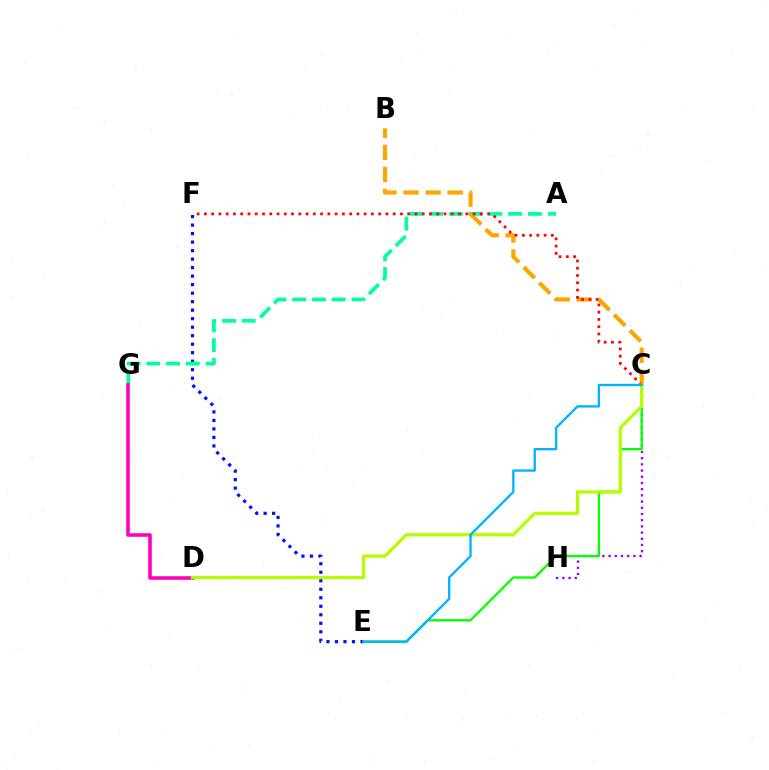{('E', 'F'): [{'color': '#0010ff', 'line_style': 'dotted', 'thickness': 2.31}], ('C', 'H'): [{'color': '#9b00ff', 'line_style': 'dotted', 'thickness': 1.69}], ('A', 'G'): [{'color': '#00ff9d', 'line_style': 'dashed', 'thickness': 2.68}], ('B', 'C'): [{'color': '#ffa500', 'line_style': 'dashed', 'thickness': 3.0}], ('C', 'E'): [{'color': '#08ff00', 'line_style': 'solid', 'thickness': 1.67}, {'color': '#00b5ff', 'line_style': 'solid', 'thickness': 1.7}], ('D', 'G'): [{'color': '#ff00bd', 'line_style': 'solid', 'thickness': 2.58}], ('C', 'F'): [{'color': '#ff0000', 'line_style': 'dotted', 'thickness': 1.97}], ('C', 'D'): [{'color': '#b3ff00', 'line_style': 'solid', 'thickness': 2.34}]}